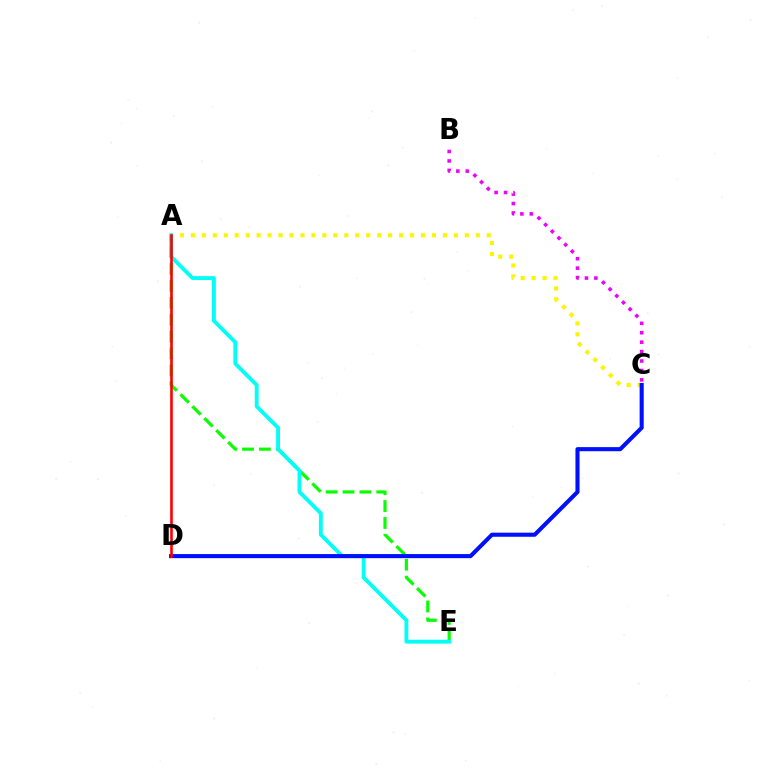{('A', 'E'): [{'color': '#08ff00', 'line_style': 'dashed', 'thickness': 2.29}, {'color': '#00fff6', 'line_style': 'solid', 'thickness': 2.77}], ('A', 'C'): [{'color': '#fcf500', 'line_style': 'dotted', 'thickness': 2.98}], ('B', 'C'): [{'color': '#ee00ff', 'line_style': 'dotted', 'thickness': 2.56}], ('C', 'D'): [{'color': '#0010ff', 'line_style': 'solid', 'thickness': 2.95}], ('A', 'D'): [{'color': '#ff0000', 'line_style': 'solid', 'thickness': 1.89}]}